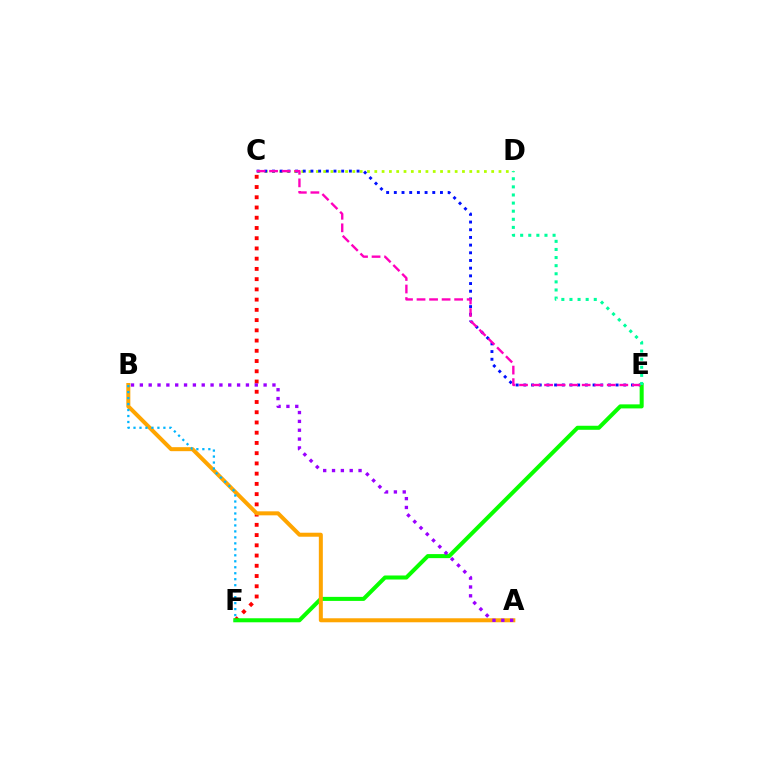{('C', 'D'): [{'color': '#b3ff00', 'line_style': 'dotted', 'thickness': 1.99}], ('C', 'F'): [{'color': '#ff0000', 'line_style': 'dotted', 'thickness': 2.78}], ('C', 'E'): [{'color': '#0010ff', 'line_style': 'dotted', 'thickness': 2.09}, {'color': '#ff00bd', 'line_style': 'dashed', 'thickness': 1.7}], ('E', 'F'): [{'color': '#08ff00', 'line_style': 'solid', 'thickness': 2.9}], ('A', 'B'): [{'color': '#ffa500', 'line_style': 'solid', 'thickness': 2.88}, {'color': '#9b00ff', 'line_style': 'dotted', 'thickness': 2.4}], ('D', 'E'): [{'color': '#00ff9d', 'line_style': 'dotted', 'thickness': 2.2}], ('B', 'F'): [{'color': '#00b5ff', 'line_style': 'dotted', 'thickness': 1.62}]}